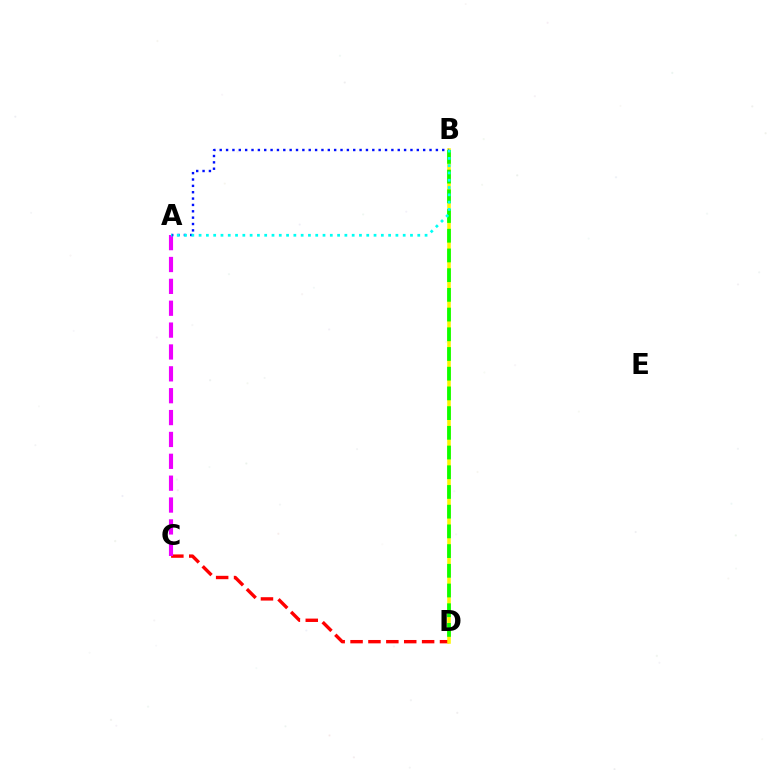{('C', 'D'): [{'color': '#ff0000', 'line_style': 'dashed', 'thickness': 2.43}], ('B', 'D'): [{'color': '#fcf500', 'line_style': 'solid', 'thickness': 2.56}, {'color': '#08ff00', 'line_style': 'dashed', 'thickness': 2.68}], ('A', 'C'): [{'color': '#ee00ff', 'line_style': 'dashed', 'thickness': 2.97}], ('A', 'B'): [{'color': '#0010ff', 'line_style': 'dotted', 'thickness': 1.73}, {'color': '#00fff6', 'line_style': 'dotted', 'thickness': 1.98}]}